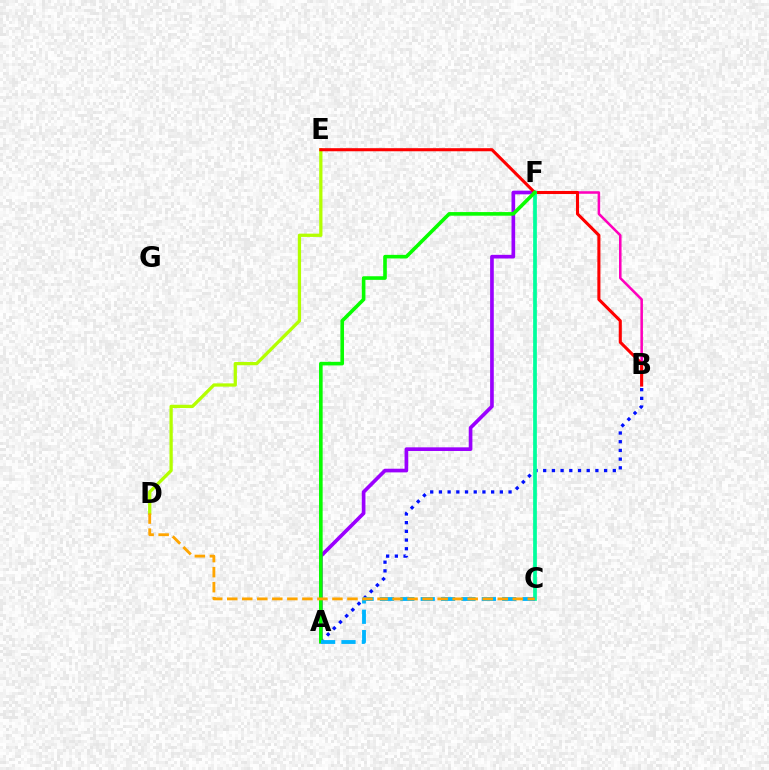{('A', 'B'): [{'color': '#0010ff', 'line_style': 'dotted', 'thickness': 2.36}], ('B', 'F'): [{'color': '#ff00bd', 'line_style': 'solid', 'thickness': 1.84}], ('D', 'E'): [{'color': '#b3ff00', 'line_style': 'solid', 'thickness': 2.35}], ('A', 'F'): [{'color': '#9b00ff', 'line_style': 'solid', 'thickness': 2.64}, {'color': '#08ff00', 'line_style': 'solid', 'thickness': 2.6}], ('B', 'E'): [{'color': '#ff0000', 'line_style': 'solid', 'thickness': 2.22}], ('C', 'F'): [{'color': '#00ff9d', 'line_style': 'solid', 'thickness': 2.68}], ('A', 'C'): [{'color': '#00b5ff', 'line_style': 'dashed', 'thickness': 2.77}], ('C', 'D'): [{'color': '#ffa500', 'line_style': 'dashed', 'thickness': 2.04}]}